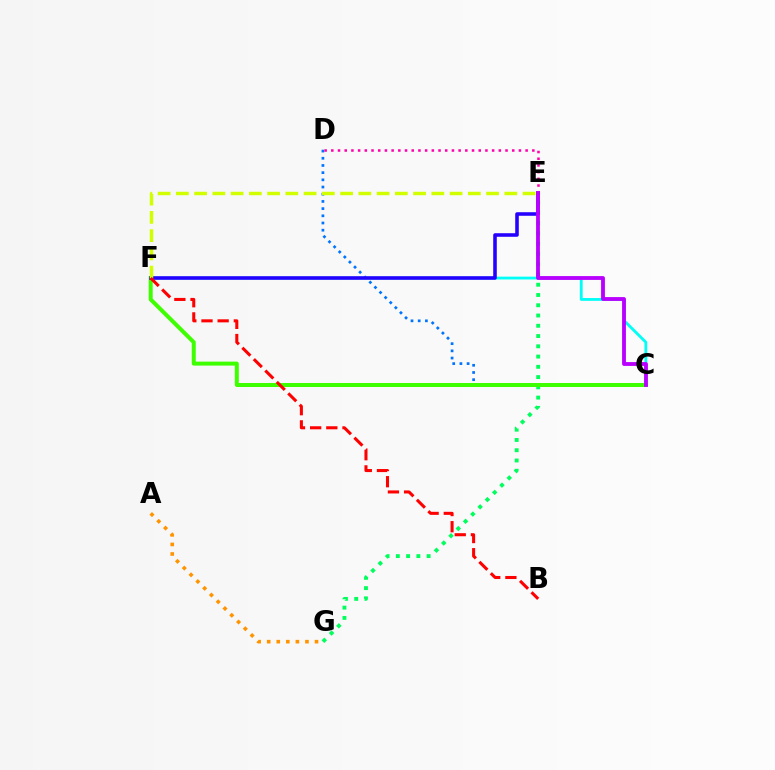{('C', 'D'): [{'color': '#0074ff', 'line_style': 'dotted', 'thickness': 1.95}], ('E', 'G'): [{'color': '#00ff5c', 'line_style': 'dotted', 'thickness': 2.79}], ('C', 'F'): [{'color': '#00fff6', 'line_style': 'solid', 'thickness': 2.01}, {'color': '#3dff00', 'line_style': 'solid', 'thickness': 2.86}], ('A', 'G'): [{'color': '#ff9400', 'line_style': 'dotted', 'thickness': 2.6}], ('E', 'F'): [{'color': '#2500ff', 'line_style': 'solid', 'thickness': 2.56}, {'color': '#d1ff00', 'line_style': 'dashed', 'thickness': 2.48}], ('D', 'E'): [{'color': '#ff00ac', 'line_style': 'dotted', 'thickness': 1.82}], ('B', 'F'): [{'color': '#ff0000', 'line_style': 'dashed', 'thickness': 2.2}], ('C', 'E'): [{'color': '#b900ff', 'line_style': 'solid', 'thickness': 2.76}]}